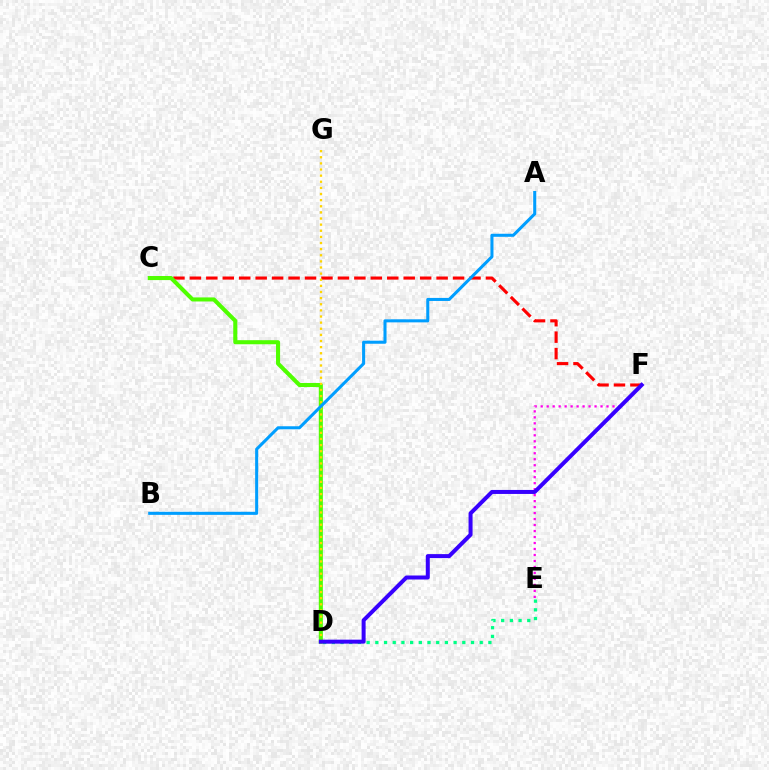{('E', 'F'): [{'color': '#ff00ed', 'line_style': 'dotted', 'thickness': 1.63}], ('D', 'E'): [{'color': '#00ff86', 'line_style': 'dotted', 'thickness': 2.36}], ('C', 'F'): [{'color': '#ff0000', 'line_style': 'dashed', 'thickness': 2.23}], ('C', 'D'): [{'color': '#4fff00', 'line_style': 'solid', 'thickness': 2.93}], ('D', 'G'): [{'color': '#ffd500', 'line_style': 'dotted', 'thickness': 1.66}], ('D', 'F'): [{'color': '#3700ff', 'line_style': 'solid', 'thickness': 2.88}], ('A', 'B'): [{'color': '#009eff', 'line_style': 'solid', 'thickness': 2.2}]}